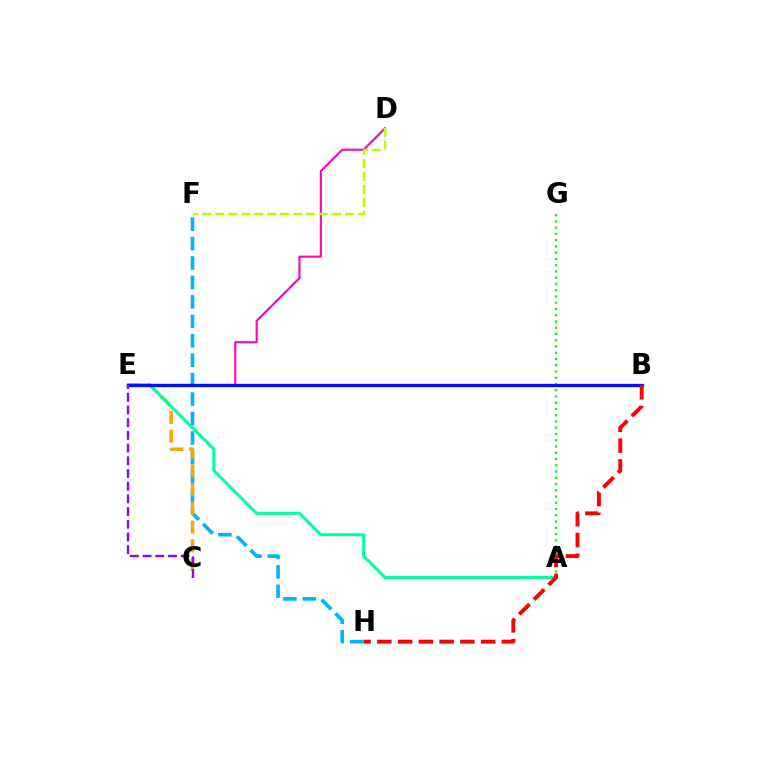{('A', 'G'): [{'color': '#08ff00', 'line_style': 'dotted', 'thickness': 1.7}], ('F', 'H'): [{'color': '#00b5ff', 'line_style': 'dashed', 'thickness': 2.64}], ('C', 'E'): [{'color': '#ffa500', 'line_style': 'dashed', 'thickness': 2.54}, {'color': '#9b00ff', 'line_style': 'dashed', 'thickness': 1.73}], ('D', 'E'): [{'color': '#ff00bd', 'line_style': 'solid', 'thickness': 1.51}], ('A', 'E'): [{'color': '#00ff9d', 'line_style': 'solid', 'thickness': 2.19}], ('B', 'E'): [{'color': '#0010ff', 'line_style': 'solid', 'thickness': 2.38}], ('B', 'H'): [{'color': '#ff0000', 'line_style': 'dashed', 'thickness': 2.82}], ('D', 'F'): [{'color': '#b3ff00', 'line_style': 'dashed', 'thickness': 1.76}]}